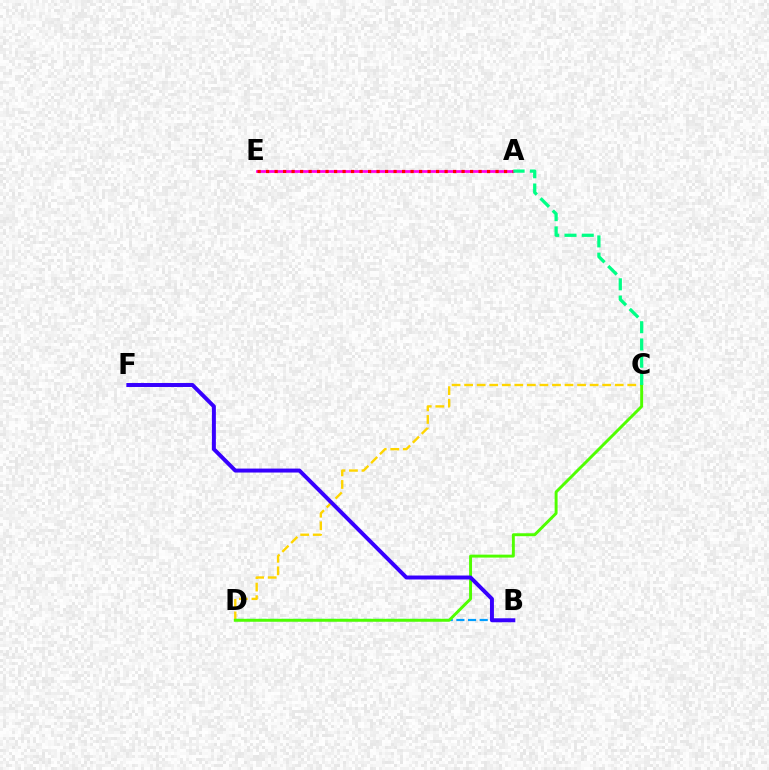{('A', 'E'): [{'color': '#ff00ed', 'line_style': 'solid', 'thickness': 1.97}, {'color': '#ff0000', 'line_style': 'dotted', 'thickness': 2.31}], ('C', 'D'): [{'color': '#ffd500', 'line_style': 'dashed', 'thickness': 1.7}, {'color': '#4fff00', 'line_style': 'solid', 'thickness': 2.12}], ('B', 'D'): [{'color': '#009eff', 'line_style': 'dashed', 'thickness': 1.58}], ('B', 'F'): [{'color': '#3700ff', 'line_style': 'solid', 'thickness': 2.85}], ('A', 'C'): [{'color': '#00ff86', 'line_style': 'dashed', 'thickness': 2.34}]}